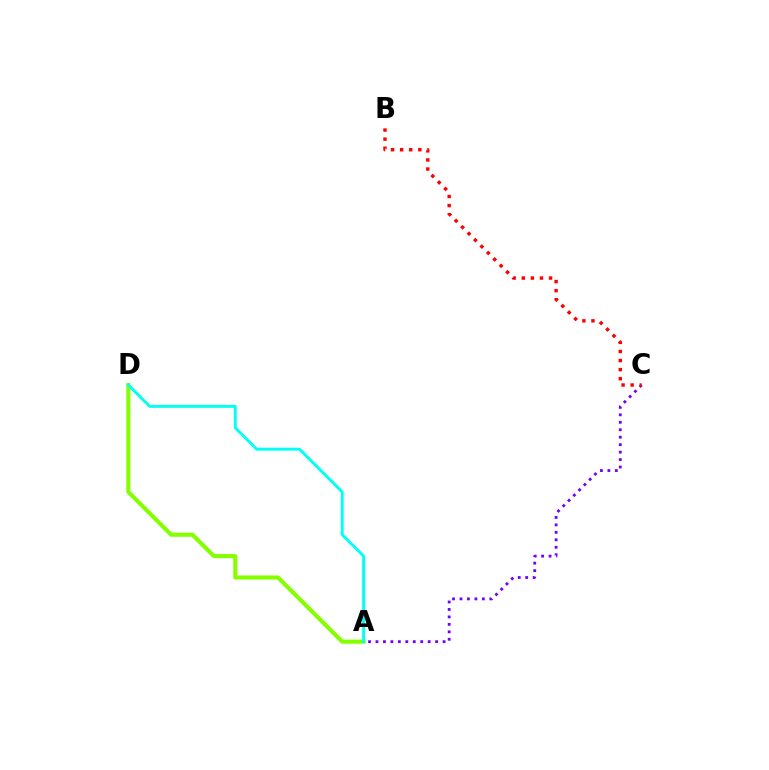{('A', 'C'): [{'color': '#7200ff', 'line_style': 'dotted', 'thickness': 2.03}], ('A', 'D'): [{'color': '#84ff00', 'line_style': 'solid', 'thickness': 2.95}, {'color': '#00fff6', 'line_style': 'solid', 'thickness': 2.09}], ('B', 'C'): [{'color': '#ff0000', 'line_style': 'dotted', 'thickness': 2.47}]}